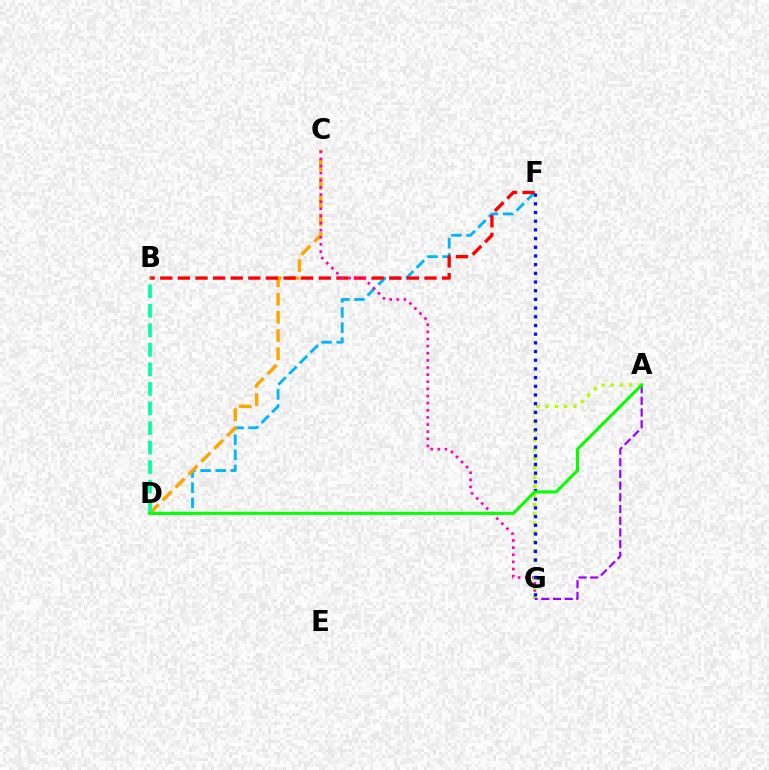{('D', 'F'): [{'color': '#00b5ff', 'line_style': 'dashed', 'thickness': 2.05}], ('C', 'D'): [{'color': '#ffa500', 'line_style': 'dashed', 'thickness': 2.48}], ('B', 'F'): [{'color': '#ff0000', 'line_style': 'dashed', 'thickness': 2.39}], ('B', 'D'): [{'color': '#00ff9d', 'line_style': 'dashed', 'thickness': 2.65}], ('C', 'G'): [{'color': '#ff00bd', 'line_style': 'dotted', 'thickness': 1.94}], ('A', 'G'): [{'color': '#b3ff00', 'line_style': 'dotted', 'thickness': 2.51}, {'color': '#9b00ff', 'line_style': 'dashed', 'thickness': 1.59}], ('F', 'G'): [{'color': '#0010ff', 'line_style': 'dotted', 'thickness': 2.36}], ('A', 'D'): [{'color': '#08ff00', 'line_style': 'solid', 'thickness': 2.22}]}